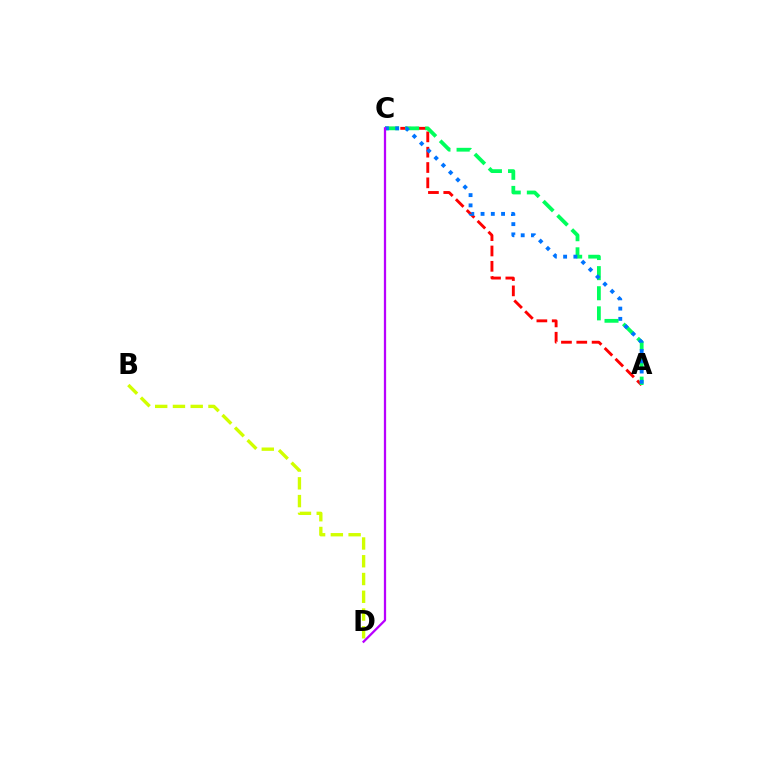{('A', 'C'): [{'color': '#ff0000', 'line_style': 'dashed', 'thickness': 2.08}, {'color': '#00ff5c', 'line_style': 'dashed', 'thickness': 2.73}, {'color': '#0074ff', 'line_style': 'dotted', 'thickness': 2.79}], ('B', 'D'): [{'color': '#d1ff00', 'line_style': 'dashed', 'thickness': 2.41}], ('C', 'D'): [{'color': '#b900ff', 'line_style': 'solid', 'thickness': 1.63}]}